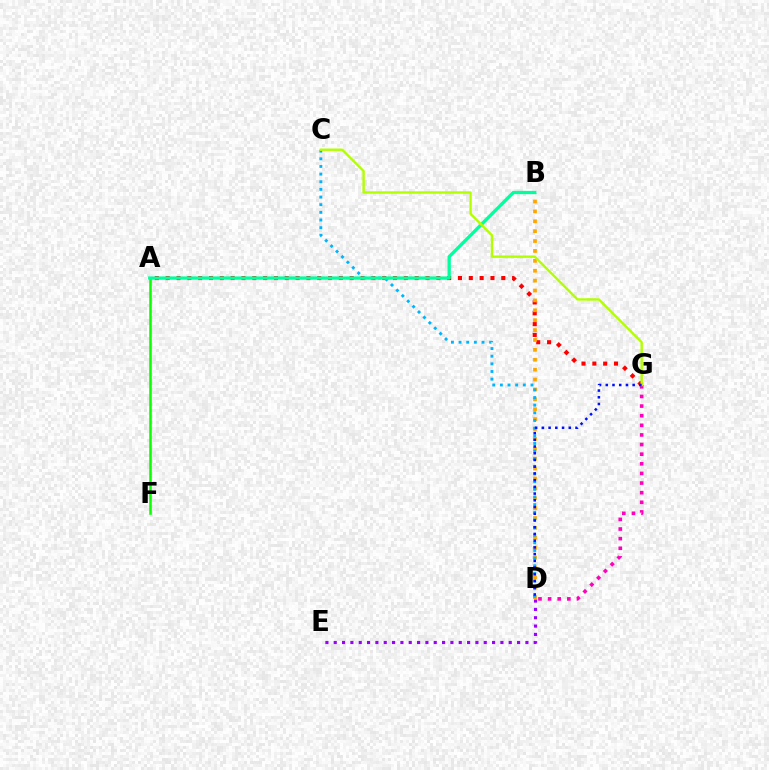{('A', 'G'): [{'color': '#ff0000', 'line_style': 'dotted', 'thickness': 2.94}], ('B', 'D'): [{'color': '#ffa500', 'line_style': 'dotted', 'thickness': 2.69}], ('C', 'D'): [{'color': '#00b5ff', 'line_style': 'dotted', 'thickness': 2.08}], ('D', 'G'): [{'color': '#ff00bd', 'line_style': 'dotted', 'thickness': 2.61}, {'color': '#0010ff', 'line_style': 'dotted', 'thickness': 1.83}], ('A', 'F'): [{'color': '#08ff00', 'line_style': 'solid', 'thickness': 1.81}], ('A', 'B'): [{'color': '#00ff9d', 'line_style': 'solid', 'thickness': 2.36}], ('C', 'G'): [{'color': '#b3ff00', 'line_style': 'solid', 'thickness': 1.73}], ('D', 'E'): [{'color': '#9b00ff', 'line_style': 'dotted', 'thickness': 2.26}]}